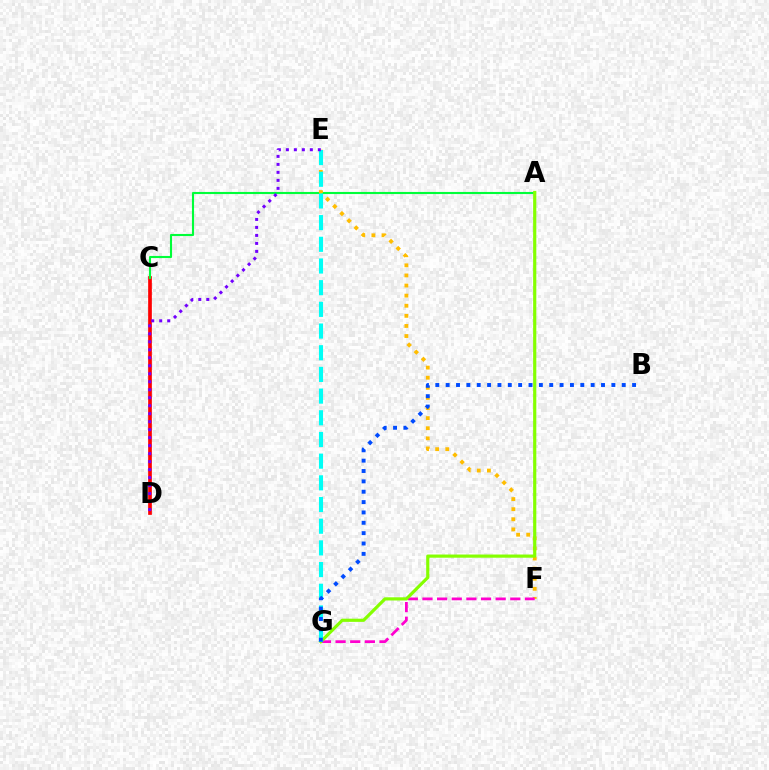{('C', 'D'): [{'color': '#ff0000', 'line_style': 'solid', 'thickness': 2.65}], ('A', 'C'): [{'color': '#00ff39', 'line_style': 'solid', 'thickness': 1.52}], ('E', 'F'): [{'color': '#ffbd00', 'line_style': 'dotted', 'thickness': 2.75}], ('F', 'G'): [{'color': '#ff00cf', 'line_style': 'dashed', 'thickness': 1.99}], ('A', 'G'): [{'color': '#84ff00', 'line_style': 'solid', 'thickness': 2.29}], ('E', 'G'): [{'color': '#00fff6', 'line_style': 'dashed', 'thickness': 2.95}], ('D', 'E'): [{'color': '#7200ff', 'line_style': 'dotted', 'thickness': 2.17}], ('B', 'G'): [{'color': '#004bff', 'line_style': 'dotted', 'thickness': 2.81}]}